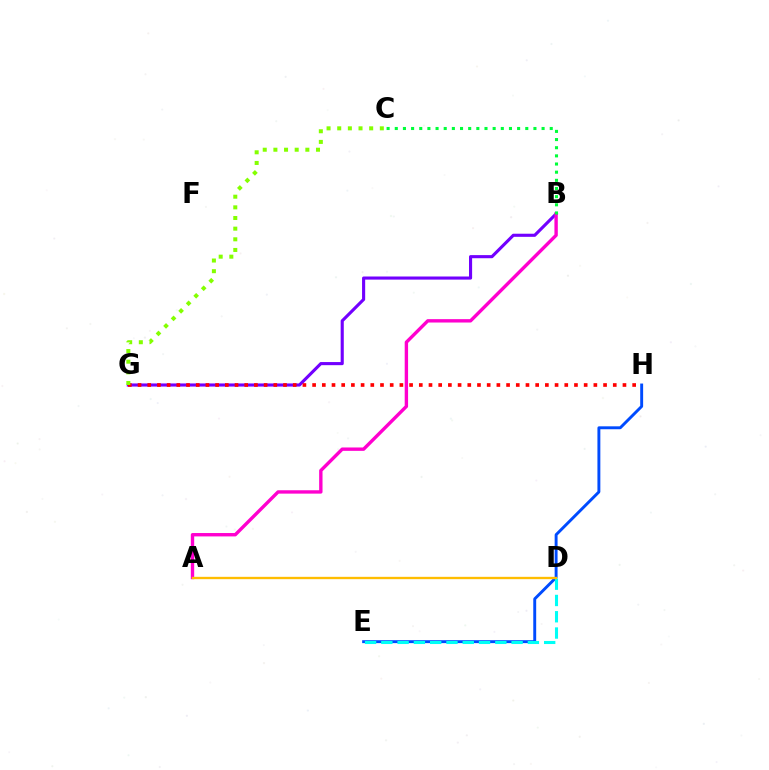{('B', 'G'): [{'color': '#7200ff', 'line_style': 'solid', 'thickness': 2.24}], ('G', 'H'): [{'color': '#ff0000', 'line_style': 'dotted', 'thickness': 2.64}], ('E', 'H'): [{'color': '#004bff', 'line_style': 'solid', 'thickness': 2.1}], ('A', 'B'): [{'color': '#ff00cf', 'line_style': 'solid', 'thickness': 2.43}], ('B', 'C'): [{'color': '#00ff39', 'line_style': 'dotted', 'thickness': 2.22}], ('D', 'E'): [{'color': '#00fff6', 'line_style': 'dashed', 'thickness': 2.21}], ('A', 'D'): [{'color': '#ffbd00', 'line_style': 'solid', 'thickness': 1.68}], ('C', 'G'): [{'color': '#84ff00', 'line_style': 'dotted', 'thickness': 2.89}]}